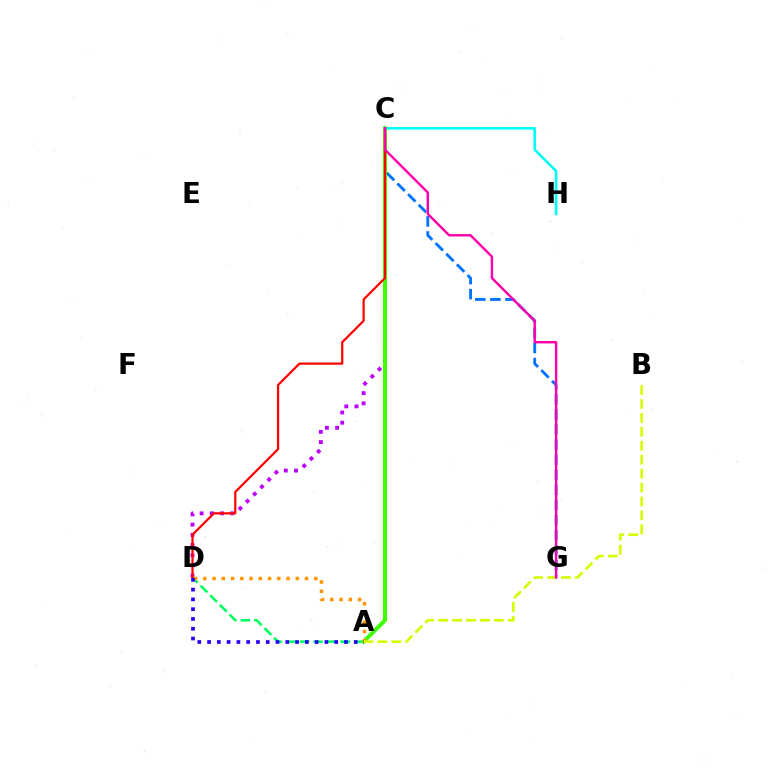{('C', 'G'): [{'color': '#0074ff', 'line_style': 'dashed', 'thickness': 2.05}, {'color': '#ff00ac', 'line_style': 'solid', 'thickness': 1.74}], ('C', 'D'): [{'color': '#b900ff', 'line_style': 'dotted', 'thickness': 2.77}, {'color': '#ff0000', 'line_style': 'solid', 'thickness': 1.6}], ('A', 'D'): [{'color': '#00ff5c', 'line_style': 'dashed', 'thickness': 1.85}, {'color': '#ff9400', 'line_style': 'dotted', 'thickness': 2.51}, {'color': '#2500ff', 'line_style': 'dotted', 'thickness': 2.66}], ('A', 'C'): [{'color': '#3dff00', 'line_style': 'solid', 'thickness': 2.86}], ('C', 'H'): [{'color': '#00fff6', 'line_style': 'solid', 'thickness': 1.88}], ('A', 'B'): [{'color': '#d1ff00', 'line_style': 'dashed', 'thickness': 1.89}]}